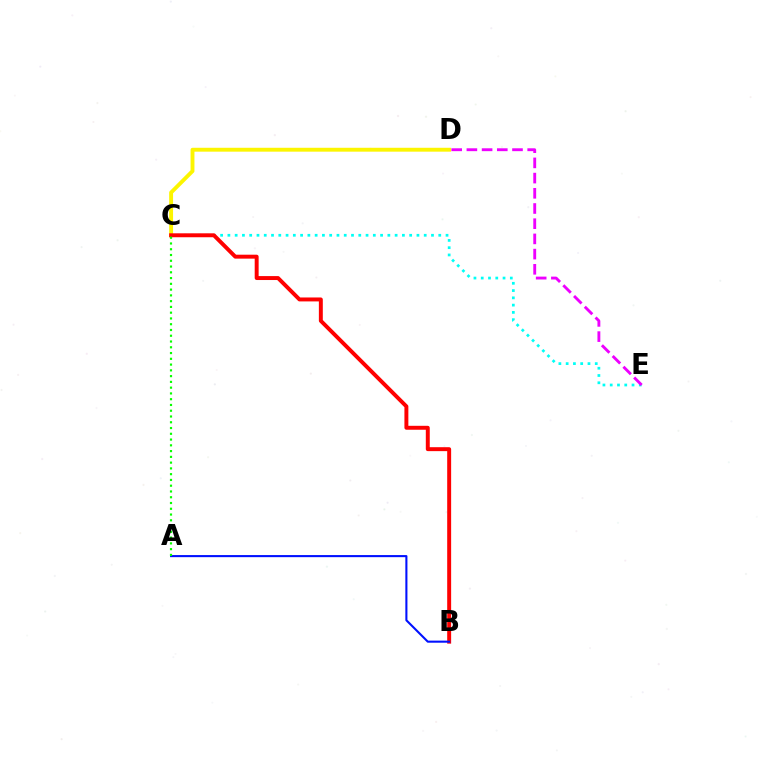{('C', 'D'): [{'color': '#fcf500', 'line_style': 'solid', 'thickness': 2.8}], ('C', 'E'): [{'color': '#00fff6', 'line_style': 'dotted', 'thickness': 1.98}], ('B', 'C'): [{'color': '#ff0000', 'line_style': 'solid', 'thickness': 2.84}], ('D', 'E'): [{'color': '#ee00ff', 'line_style': 'dashed', 'thickness': 2.07}], ('A', 'B'): [{'color': '#0010ff', 'line_style': 'solid', 'thickness': 1.51}], ('A', 'C'): [{'color': '#08ff00', 'line_style': 'dotted', 'thickness': 1.57}]}